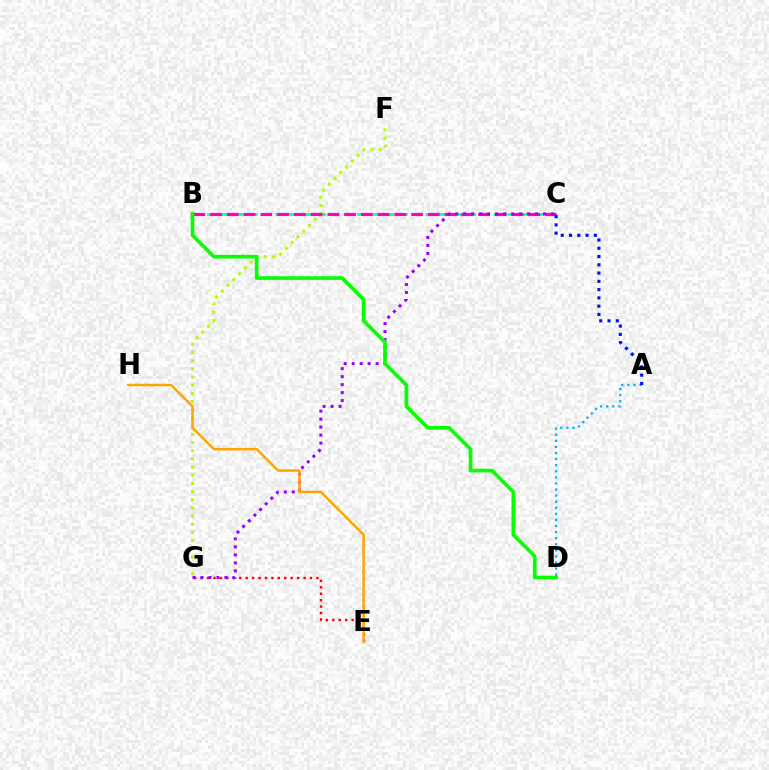{('B', 'C'): [{'color': '#00ff9d', 'line_style': 'dashed', 'thickness': 1.85}, {'color': '#ff00bd', 'line_style': 'dashed', 'thickness': 2.28}], ('A', 'D'): [{'color': '#00b5ff', 'line_style': 'dotted', 'thickness': 1.65}], ('F', 'G'): [{'color': '#b3ff00', 'line_style': 'dotted', 'thickness': 2.22}], ('E', 'G'): [{'color': '#ff0000', 'line_style': 'dotted', 'thickness': 1.75}], ('C', 'G'): [{'color': '#9b00ff', 'line_style': 'dotted', 'thickness': 2.17}], ('E', 'H'): [{'color': '#ffa500', 'line_style': 'solid', 'thickness': 1.78}], ('A', 'C'): [{'color': '#0010ff', 'line_style': 'dotted', 'thickness': 2.25}], ('B', 'D'): [{'color': '#08ff00', 'line_style': 'solid', 'thickness': 2.63}]}